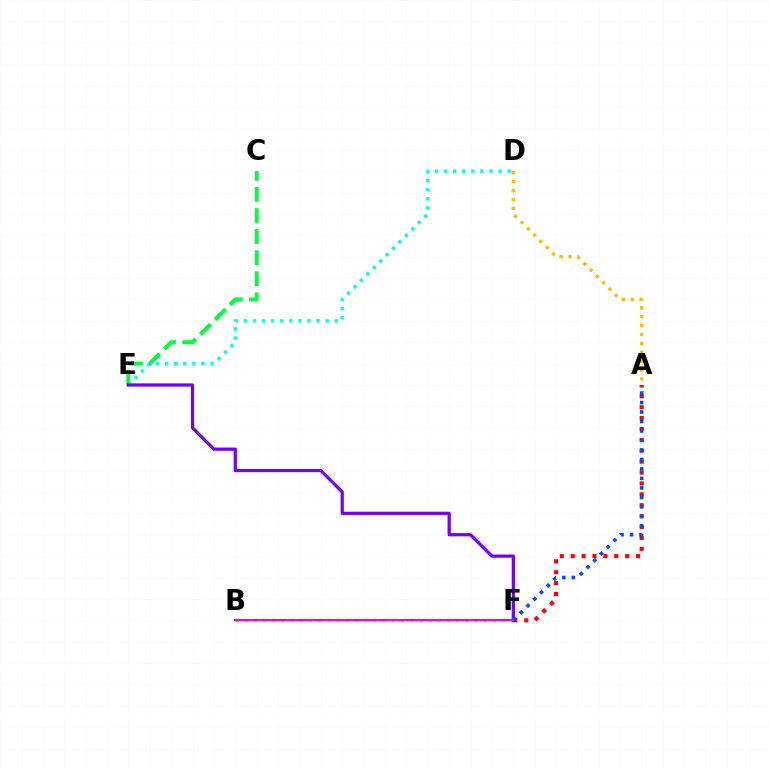{('D', 'E'): [{'color': '#00fff6', 'line_style': 'dotted', 'thickness': 2.47}], ('C', 'E'): [{'color': '#00ff39', 'line_style': 'dashed', 'thickness': 2.86}], ('B', 'F'): [{'color': '#84ff00', 'line_style': 'dotted', 'thickness': 2.5}, {'color': '#ff00cf', 'line_style': 'solid', 'thickness': 1.54}], ('A', 'F'): [{'color': '#ff0000', 'line_style': 'dotted', 'thickness': 2.96}, {'color': '#004bff', 'line_style': 'dotted', 'thickness': 2.58}], ('E', 'F'): [{'color': '#7200ff', 'line_style': 'solid', 'thickness': 2.32}], ('A', 'D'): [{'color': '#ffbd00', 'line_style': 'dotted', 'thickness': 2.41}]}